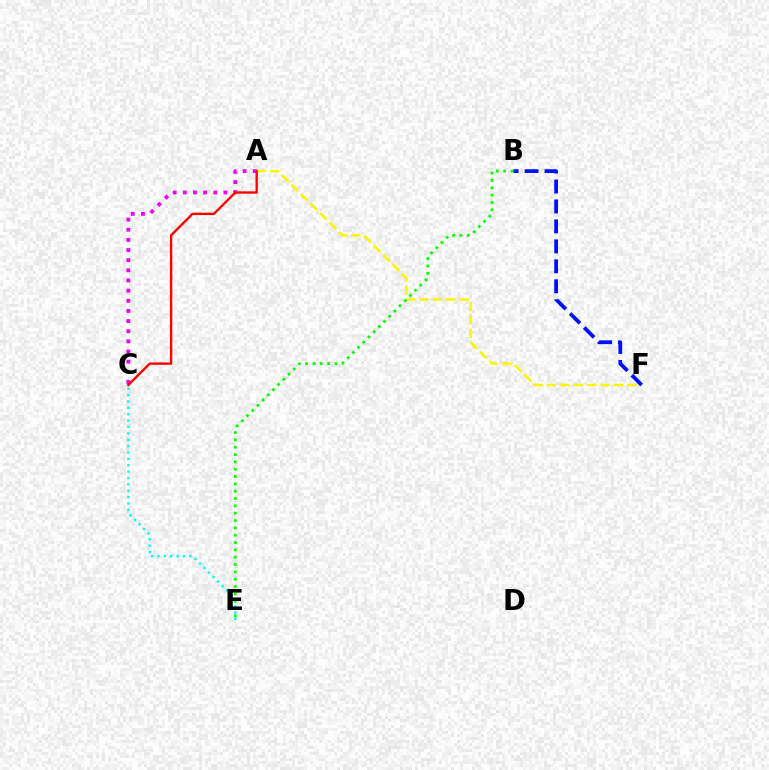{('C', 'E'): [{'color': '#00fff6', 'line_style': 'dotted', 'thickness': 1.73}], ('A', 'F'): [{'color': '#fcf500', 'line_style': 'dashed', 'thickness': 1.82}], ('A', 'C'): [{'color': '#ee00ff', 'line_style': 'dotted', 'thickness': 2.76}, {'color': '#ff0000', 'line_style': 'solid', 'thickness': 1.69}], ('B', 'F'): [{'color': '#0010ff', 'line_style': 'dashed', 'thickness': 2.71}], ('B', 'E'): [{'color': '#08ff00', 'line_style': 'dotted', 'thickness': 1.99}]}